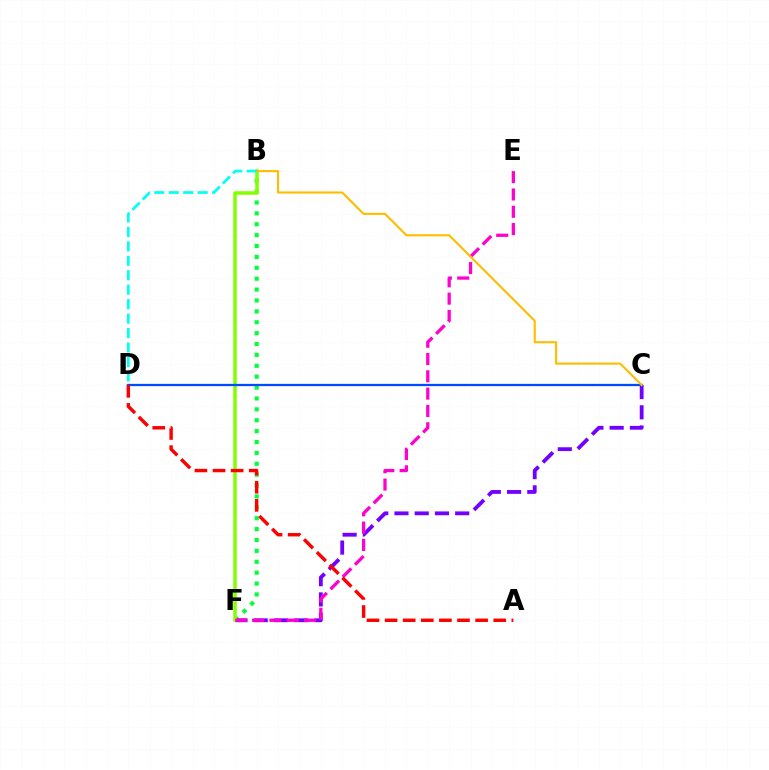{('B', 'F'): [{'color': '#00ff39', 'line_style': 'dotted', 'thickness': 2.96}, {'color': '#84ff00', 'line_style': 'solid', 'thickness': 2.52}], ('C', 'F'): [{'color': '#7200ff', 'line_style': 'dashed', 'thickness': 2.75}], ('C', 'D'): [{'color': '#004bff', 'line_style': 'solid', 'thickness': 1.64}], ('E', 'F'): [{'color': '#ff00cf', 'line_style': 'dashed', 'thickness': 2.35}], ('B', 'C'): [{'color': '#ffbd00', 'line_style': 'solid', 'thickness': 1.52}], ('A', 'D'): [{'color': '#ff0000', 'line_style': 'dashed', 'thickness': 2.46}], ('B', 'D'): [{'color': '#00fff6', 'line_style': 'dashed', 'thickness': 1.96}]}